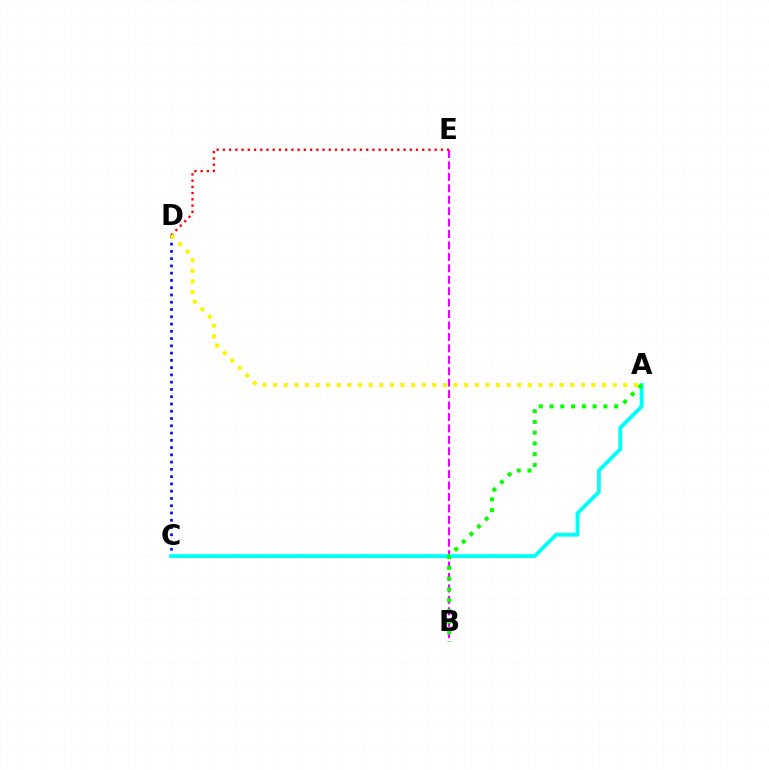{('C', 'D'): [{'color': '#0010ff', 'line_style': 'dotted', 'thickness': 1.97}], ('B', 'E'): [{'color': '#ee00ff', 'line_style': 'dashed', 'thickness': 1.55}], ('D', 'E'): [{'color': '#ff0000', 'line_style': 'dotted', 'thickness': 1.69}], ('A', 'D'): [{'color': '#fcf500', 'line_style': 'dotted', 'thickness': 2.88}], ('A', 'C'): [{'color': '#00fff6', 'line_style': 'solid', 'thickness': 2.76}], ('A', 'B'): [{'color': '#08ff00', 'line_style': 'dotted', 'thickness': 2.93}]}